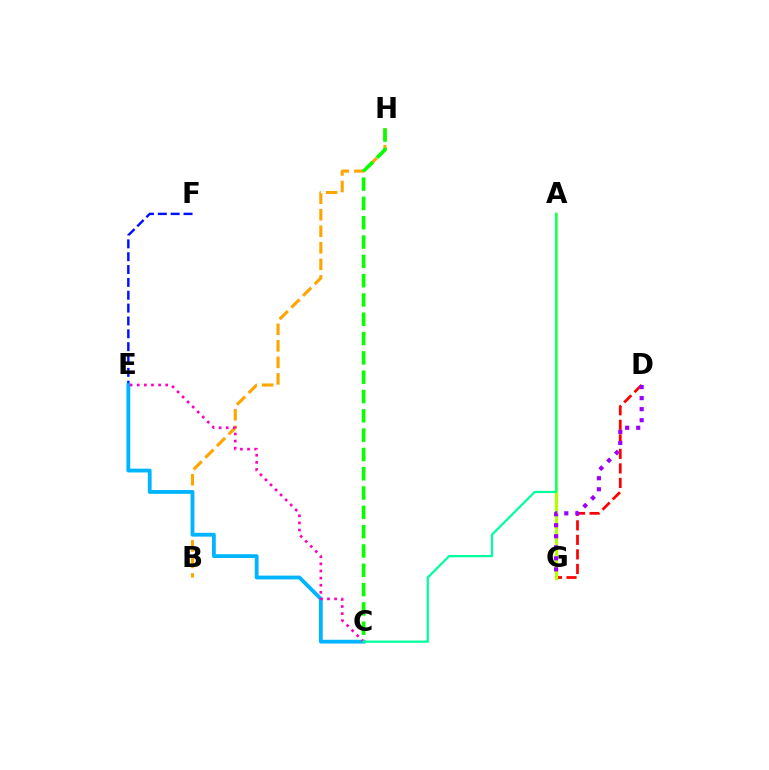{('D', 'G'): [{'color': '#ff0000', 'line_style': 'dashed', 'thickness': 1.97}, {'color': '#9b00ff', 'line_style': 'dotted', 'thickness': 3.0}], ('B', 'H'): [{'color': '#ffa500', 'line_style': 'dashed', 'thickness': 2.25}], ('E', 'F'): [{'color': '#0010ff', 'line_style': 'dashed', 'thickness': 1.75}], ('C', 'E'): [{'color': '#00b5ff', 'line_style': 'solid', 'thickness': 2.74}, {'color': '#ff00bd', 'line_style': 'dotted', 'thickness': 1.93}], ('A', 'G'): [{'color': '#b3ff00', 'line_style': 'solid', 'thickness': 2.29}], ('C', 'H'): [{'color': '#08ff00', 'line_style': 'dashed', 'thickness': 2.62}], ('A', 'C'): [{'color': '#00ff9d', 'line_style': 'solid', 'thickness': 1.61}]}